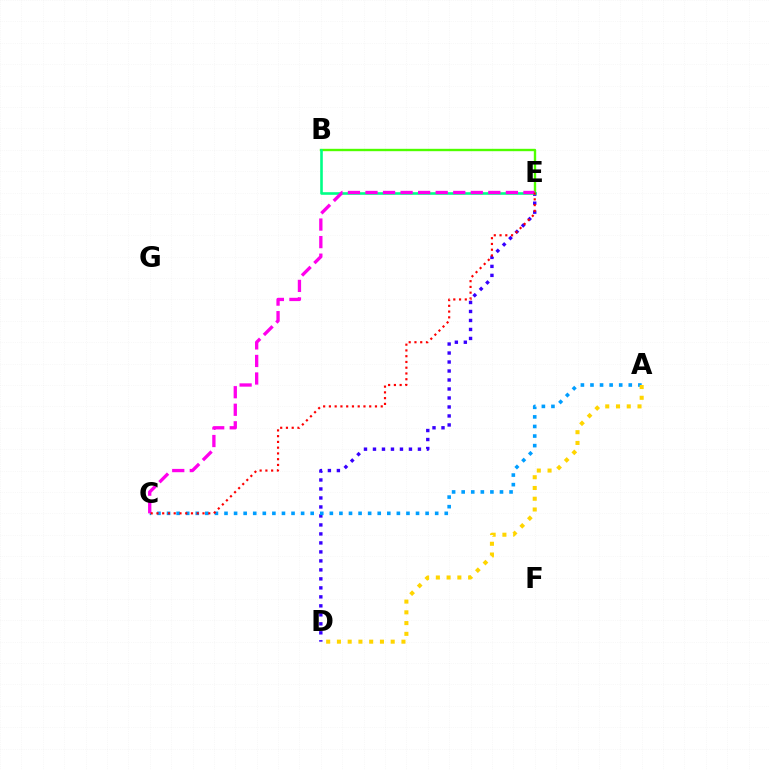{('D', 'E'): [{'color': '#3700ff', 'line_style': 'dotted', 'thickness': 2.44}], ('A', 'C'): [{'color': '#009eff', 'line_style': 'dotted', 'thickness': 2.6}], ('B', 'E'): [{'color': '#4fff00', 'line_style': 'solid', 'thickness': 1.71}, {'color': '#00ff86', 'line_style': 'solid', 'thickness': 1.88}], ('C', 'E'): [{'color': '#ff00ed', 'line_style': 'dashed', 'thickness': 2.38}, {'color': '#ff0000', 'line_style': 'dotted', 'thickness': 1.56}], ('A', 'D'): [{'color': '#ffd500', 'line_style': 'dotted', 'thickness': 2.92}]}